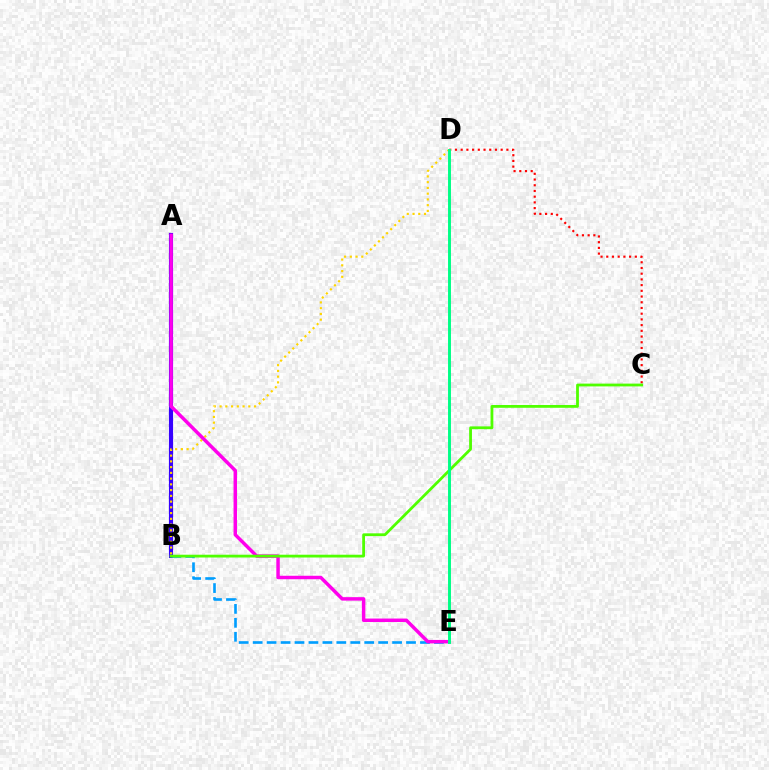{('A', 'B'): [{'color': '#3700ff', 'line_style': 'solid', 'thickness': 2.99}], ('B', 'D'): [{'color': '#ffd500', 'line_style': 'dotted', 'thickness': 1.56}], ('B', 'E'): [{'color': '#009eff', 'line_style': 'dashed', 'thickness': 1.89}], ('C', 'D'): [{'color': '#ff0000', 'line_style': 'dotted', 'thickness': 1.55}], ('A', 'E'): [{'color': '#ff00ed', 'line_style': 'solid', 'thickness': 2.5}], ('B', 'C'): [{'color': '#4fff00', 'line_style': 'solid', 'thickness': 2.01}], ('D', 'E'): [{'color': '#00ff86', 'line_style': 'solid', 'thickness': 2.11}]}